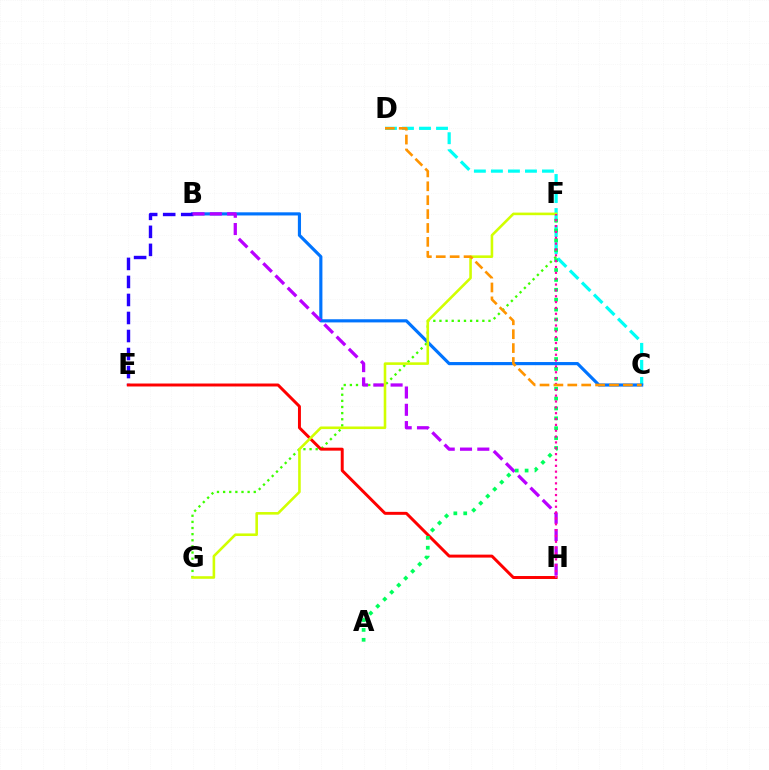{('F', 'G'): [{'color': '#3dff00', 'line_style': 'dotted', 'thickness': 1.67}, {'color': '#d1ff00', 'line_style': 'solid', 'thickness': 1.86}], ('C', 'D'): [{'color': '#00fff6', 'line_style': 'dashed', 'thickness': 2.31}, {'color': '#ff9400', 'line_style': 'dashed', 'thickness': 1.89}], ('B', 'C'): [{'color': '#0074ff', 'line_style': 'solid', 'thickness': 2.27}], ('B', 'E'): [{'color': '#2500ff', 'line_style': 'dashed', 'thickness': 2.45}], ('E', 'H'): [{'color': '#ff0000', 'line_style': 'solid', 'thickness': 2.13}], ('B', 'H'): [{'color': '#b900ff', 'line_style': 'dashed', 'thickness': 2.35}], ('A', 'F'): [{'color': '#00ff5c', 'line_style': 'dotted', 'thickness': 2.69}], ('F', 'H'): [{'color': '#ff00ac', 'line_style': 'dotted', 'thickness': 1.59}]}